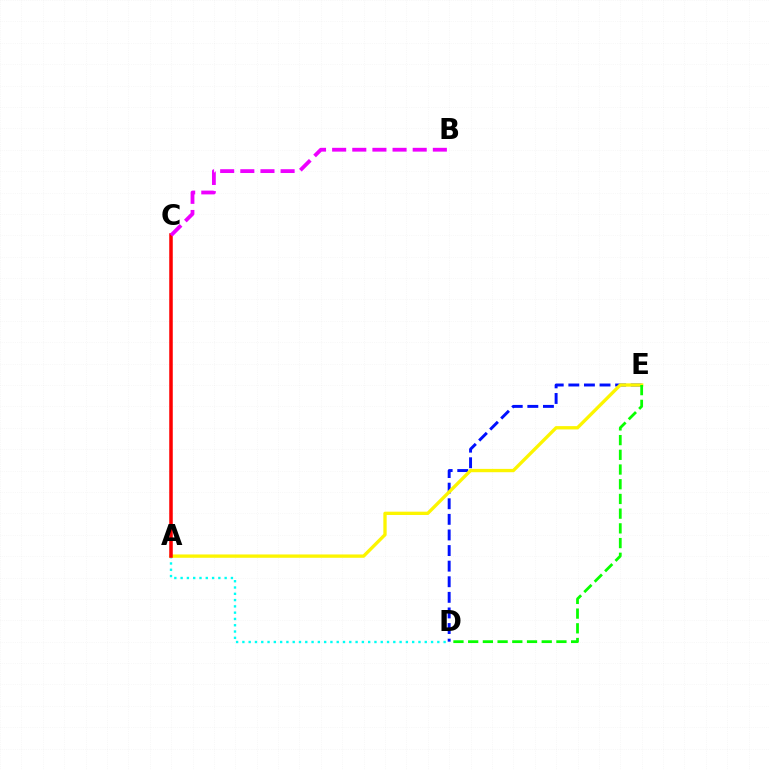{('A', 'D'): [{'color': '#00fff6', 'line_style': 'dotted', 'thickness': 1.71}], ('D', 'E'): [{'color': '#0010ff', 'line_style': 'dashed', 'thickness': 2.12}, {'color': '#08ff00', 'line_style': 'dashed', 'thickness': 2.0}], ('A', 'E'): [{'color': '#fcf500', 'line_style': 'solid', 'thickness': 2.39}], ('A', 'C'): [{'color': '#ff0000', 'line_style': 'solid', 'thickness': 2.54}], ('B', 'C'): [{'color': '#ee00ff', 'line_style': 'dashed', 'thickness': 2.74}]}